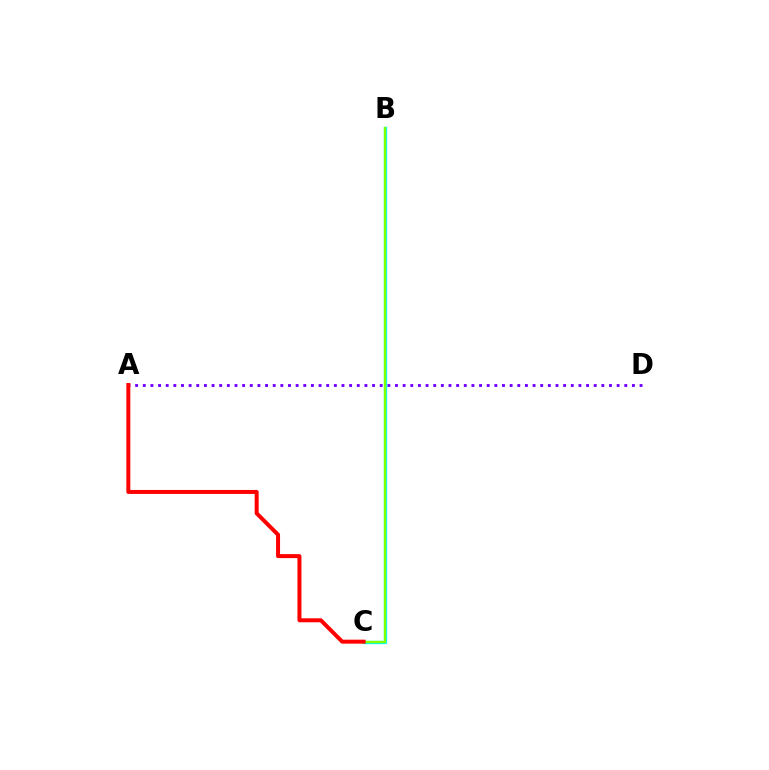{('A', 'D'): [{'color': '#7200ff', 'line_style': 'dotted', 'thickness': 2.08}], ('B', 'C'): [{'color': '#00fff6', 'line_style': 'solid', 'thickness': 2.41}, {'color': '#84ff00', 'line_style': 'solid', 'thickness': 1.66}], ('A', 'C'): [{'color': '#ff0000', 'line_style': 'solid', 'thickness': 2.87}]}